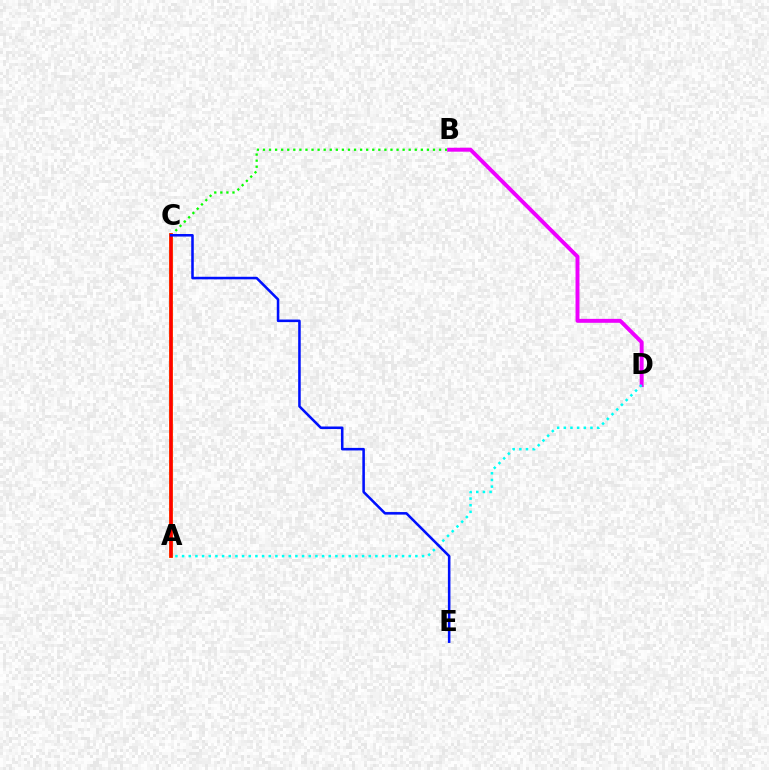{('B', 'C'): [{'color': '#08ff00', 'line_style': 'dotted', 'thickness': 1.65}], ('A', 'C'): [{'color': '#fcf500', 'line_style': 'solid', 'thickness': 2.81}, {'color': '#ff0000', 'line_style': 'solid', 'thickness': 2.62}], ('B', 'D'): [{'color': '#ee00ff', 'line_style': 'solid', 'thickness': 2.83}], ('A', 'D'): [{'color': '#00fff6', 'line_style': 'dotted', 'thickness': 1.81}], ('C', 'E'): [{'color': '#0010ff', 'line_style': 'solid', 'thickness': 1.84}]}